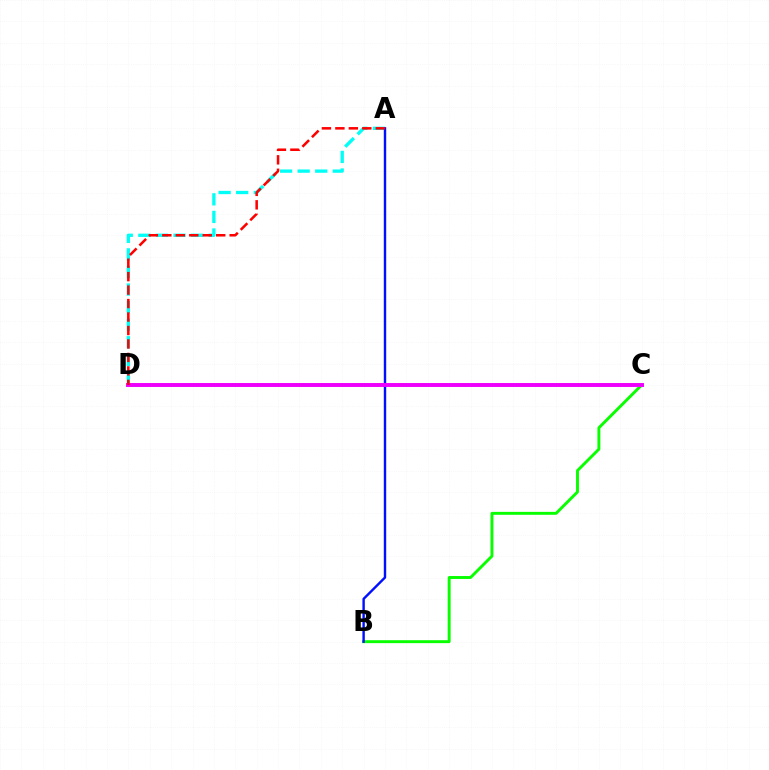{('A', 'D'): [{'color': '#00fff6', 'line_style': 'dashed', 'thickness': 2.39}, {'color': '#ff0000', 'line_style': 'dashed', 'thickness': 1.83}], ('B', 'C'): [{'color': '#08ff00', 'line_style': 'solid', 'thickness': 2.1}], ('C', 'D'): [{'color': '#fcf500', 'line_style': 'dashed', 'thickness': 2.77}, {'color': '#ee00ff', 'line_style': 'solid', 'thickness': 2.83}], ('A', 'B'): [{'color': '#0010ff', 'line_style': 'solid', 'thickness': 1.74}]}